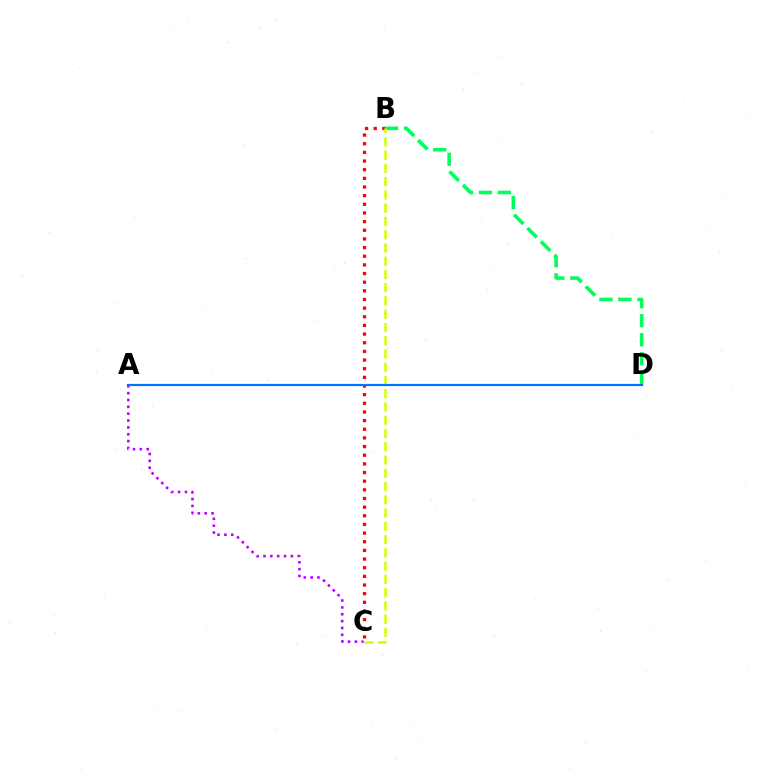{('B', 'C'): [{'color': '#ff0000', 'line_style': 'dotted', 'thickness': 2.35}, {'color': '#d1ff00', 'line_style': 'dashed', 'thickness': 1.8}], ('B', 'D'): [{'color': '#00ff5c', 'line_style': 'dashed', 'thickness': 2.58}], ('A', 'C'): [{'color': '#b900ff', 'line_style': 'dotted', 'thickness': 1.86}], ('A', 'D'): [{'color': '#0074ff', 'line_style': 'solid', 'thickness': 1.59}]}